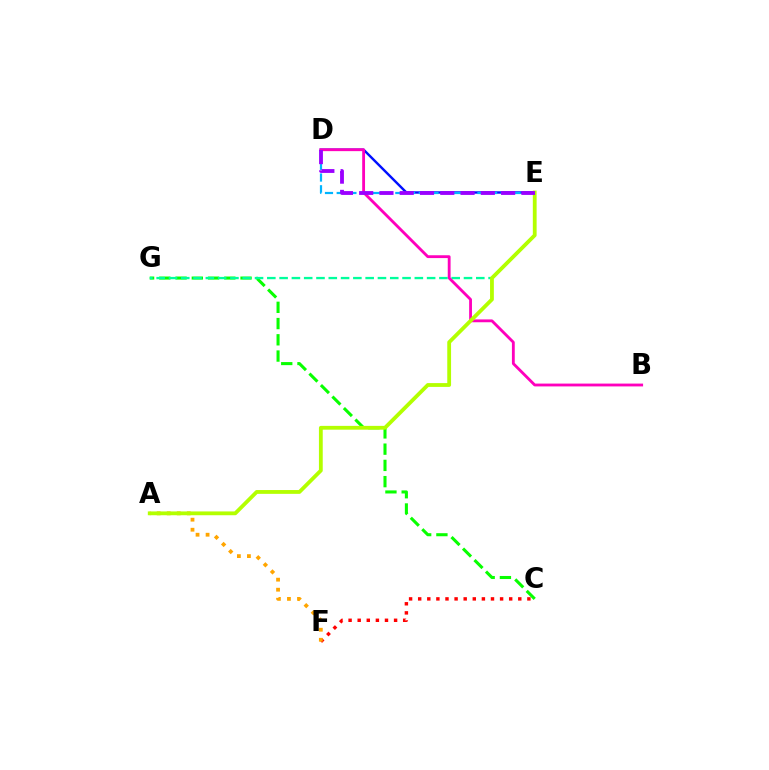{('C', 'G'): [{'color': '#08ff00', 'line_style': 'dashed', 'thickness': 2.21}], ('D', 'E'): [{'color': '#0010ff', 'line_style': 'solid', 'thickness': 1.74}, {'color': '#00b5ff', 'line_style': 'dashed', 'thickness': 1.59}, {'color': '#9b00ff', 'line_style': 'dashed', 'thickness': 2.75}], ('C', 'F'): [{'color': '#ff0000', 'line_style': 'dotted', 'thickness': 2.47}], ('A', 'F'): [{'color': '#ffa500', 'line_style': 'dotted', 'thickness': 2.73}], ('E', 'G'): [{'color': '#00ff9d', 'line_style': 'dashed', 'thickness': 1.67}], ('B', 'D'): [{'color': '#ff00bd', 'line_style': 'solid', 'thickness': 2.04}], ('A', 'E'): [{'color': '#b3ff00', 'line_style': 'solid', 'thickness': 2.74}]}